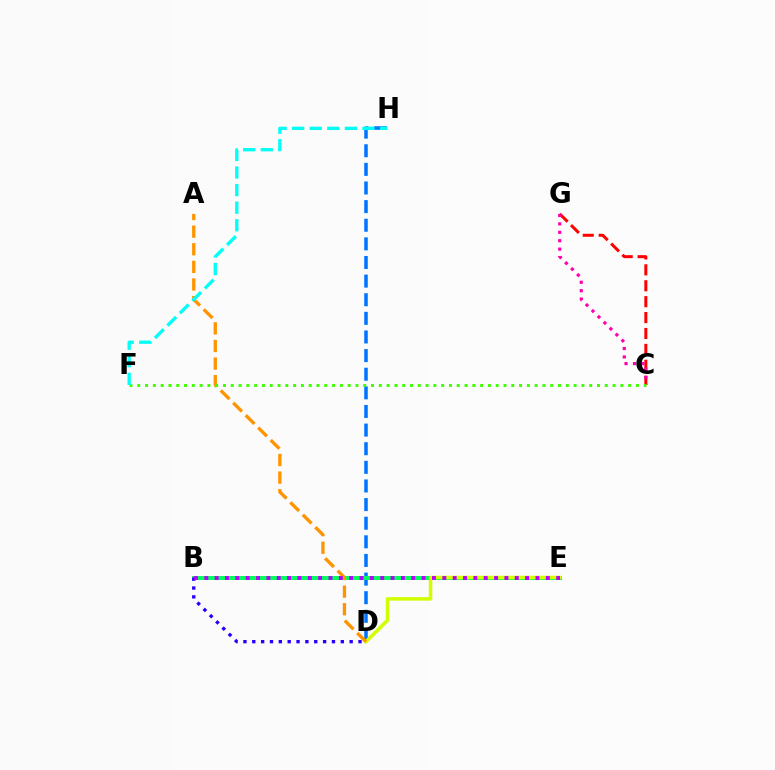{('D', 'H'): [{'color': '#0074ff', 'line_style': 'dashed', 'thickness': 2.53}], ('B', 'E'): [{'color': '#00ff5c', 'line_style': 'solid', 'thickness': 2.86}, {'color': '#b900ff', 'line_style': 'dotted', 'thickness': 2.81}], ('D', 'E'): [{'color': '#d1ff00', 'line_style': 'solid', 'thickness': 2.53}], ('A', 'D'): [{'color': '#ff9400', 'line_style': 'dashed', 'thickness': 2.39}], ('C', 'G'): [{'color': '#ff0000', 'line_style': 'dashed', 'thickness': 2.16}, {'color': '#ff00ac', 'line_style': 'dotted', 'thickness': 2.29}], ('B', 'D'): [{'color': '#2500ff', 'line_style': 'dotted', 'thickness': 2.41}], ('C', 'F'): [{'color': '#3dff00', 'line_style': 'dotted', 'thickness': 2.12}], ('F', 'H'): [{'color': '#00fff6', 'line_style': 'dashed', 'thickness': 2.39}]}